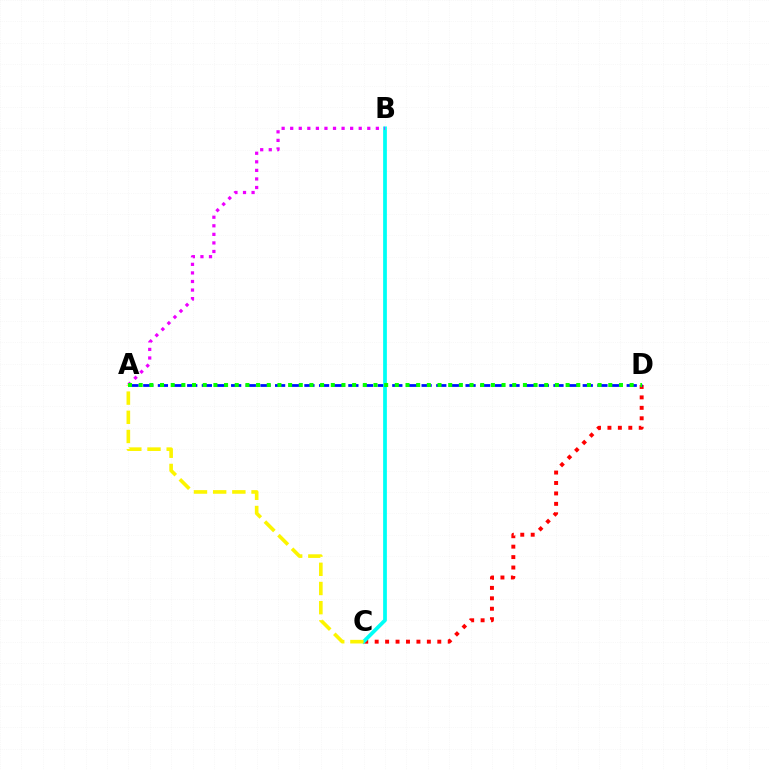{('C', 'D'): [{'color': '#ff0000', 'line_style': 'dotted', 'thickness': 2.84}], ('A', 'D'): [{'color': '#0010ff', 'line_style': 'dashed', 'thickness': 1.99}, {'color': '#08ff00', 'line_style': 'dotted', 'thickness': 2.9}], ('B', 'C'): [{'color': '#00fff6', 'line_style': 'solid', 'thickness': 2.69}], ('A', 'B'): [{'color': '#ee00ff', 'line_style': 'dotted', 'thickness': 2.33}], ('A', 'C'): [{'color': '#fcf500', 'line_style': 'dashed', 'thickness': 2.61}]}